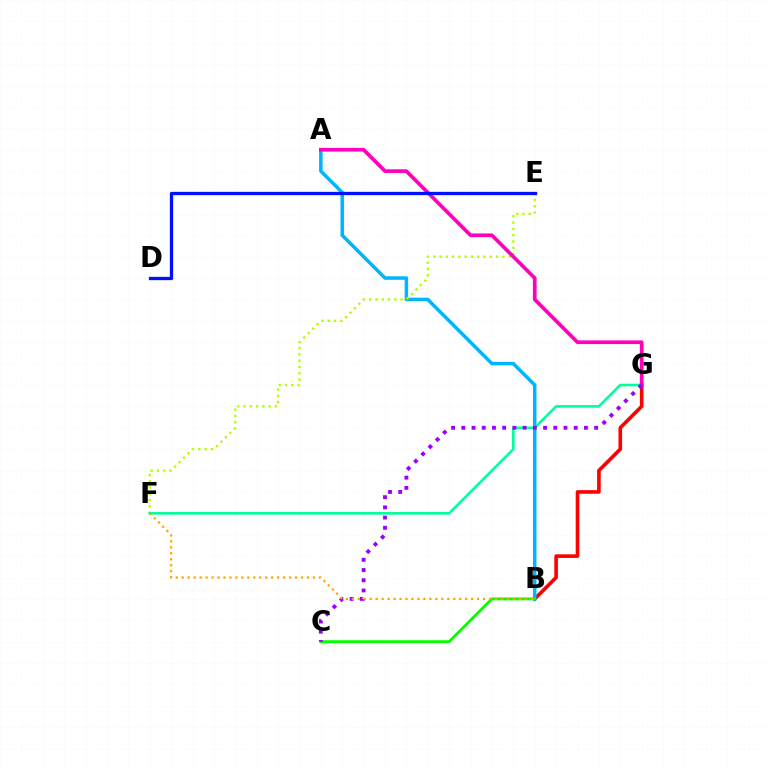{('B', 'G'): [{'color': '#ff0000', 'line_style': 'solid', 'thickness': 2.6}], ('A', 'B'): [{'color': '#00b5ff', 'line_style': 'solid', 'thickness': 2.52}], ('E', 'F'): [{'color': '#b3ff00', 'line_style': 'dotted', 'thickness': 1.71}], ('F', 'G'): [{'color': '#00ff9d', 'line_style': 'solid', 'thickness': 1.89}], ('A', 'G'): [{'color': '#ff00bd', 'line_style': 'solid', 'thickness': 2.66}], ('B', 'C'): [{'color': '#08ff00', 'line_style': 'solid', 'thickness': 2.07}], ('C', 'G'): [{'color': '#9b00ff', 'line_style': 'dotted', 'thickness': 2.78}], ('D', 'E'): [{'color': '#0010ff', 'line_style': 'solid', 'thickness': 2.37}], ('B', 'F'): [{'color': '#ffa500', 'line_style': 'dotted', 'thickness': 1.62}]}